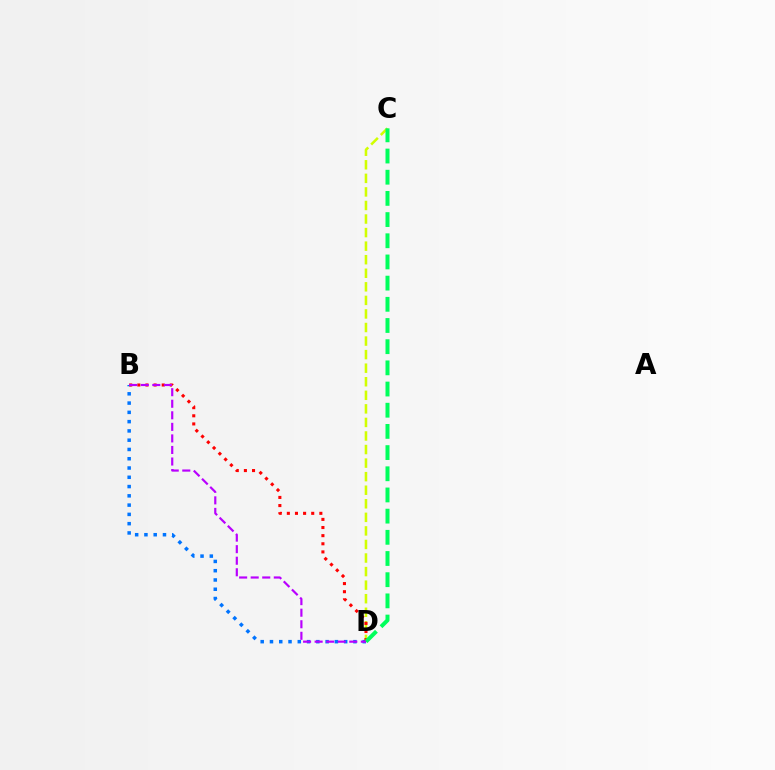{('C', 'D'): [{'color': '#d1ff00', 'line_style': 'dashed', 'thickness': 1.84}, {'color': '#00ff5c', 'line_style': 'dashed', 'thickness': 2.88}], ('B', 'D'): [{'color': '#0074ff', 'line_style': 'dotted', 'thickness': 2.52}, {'color': '#ff0000', 'line_style': 'dotted', 'thickness': 2.21}, {'color': '#b900ff', 'line_style': 'dashed', 'thickness': 1.57}]}